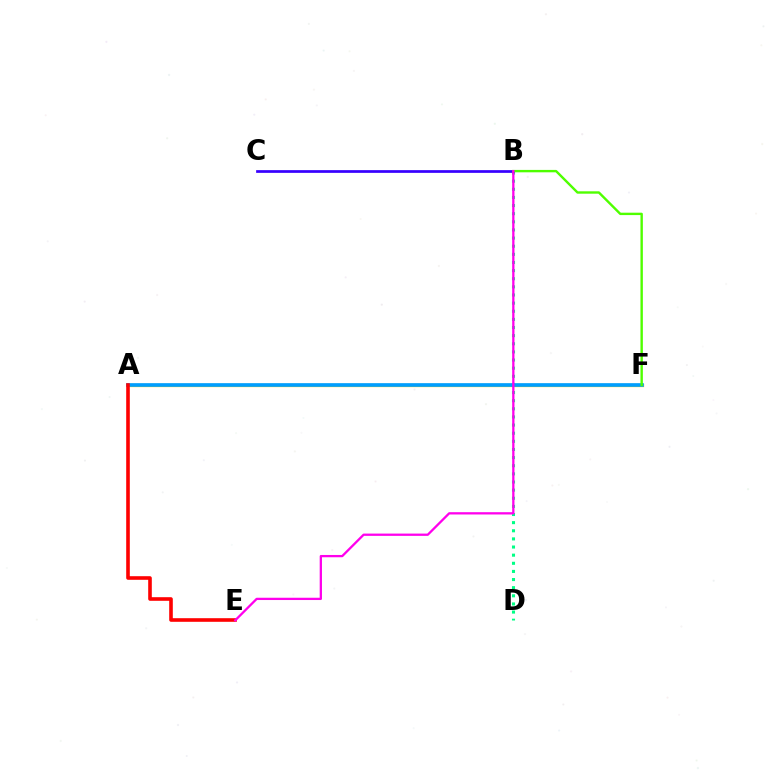{('B', 'D'): [{'color': '#00ff86', 'line_style': 'dotted', 'thickness': 2.21}], ('A', 'F'): [{'color': '#ffd500', 'line_style': 'solid', 'thickness': 2.35}, {'color': '#009eff', 'line_style': 'solid', 'thickness': 2.64}], ('B', 'C'): [{'color': '#3700ff', 'line_style': 'solid', 'thickness': 1.96}], ('A', 'E'): [{'color': '#ff0000', 'line_style': 'solid', 'thickness': 2.6}], ('B', 'F'): [{'color': '#4fff00', 'line_style': 'solid', 'thickness': 1.72}], ('B', 'E'): [{'color': '#ff00ed', 'line_style': 'solid', 'thickness': 1.65}]}